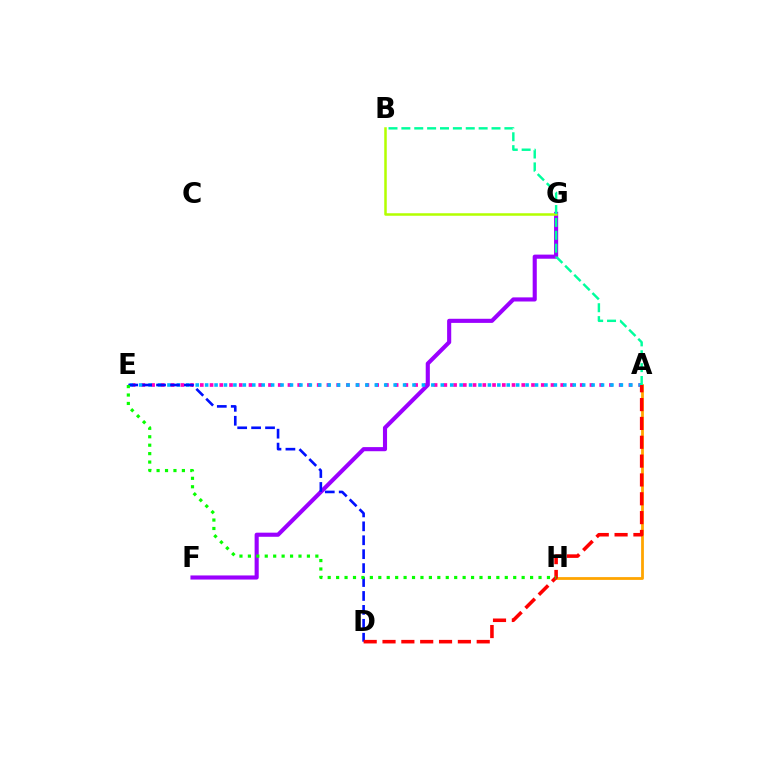{('A', 'E'): [{'color': '#ff00bd', 'line_style': 'dotted', 'thickness': 2.65}, {'color': '#00b5ff', 'line_style': 'dotted', 'thickness': 2.56}], ('A', 'H'): [{'color': '#ffa500', 'line_style': 'solid', 'thickness': 2.01}], ('F', 'G'): [{'color': '#9b00ff', 'line_style': 'solid', 'thickness': 2.96}], ('B', 'G'): [{'color': '#b3ff00', 'line_style': 'solid', 'thickness': 1.81}], ('A', 'B'): [{'color': '#00ff9d', 'line_style': 'dashed', 'thickness': 1.75}], ('D', 'E'): [{'color': '#0010ff', 'line_style': 'dashed', 'thickness': 1.89}], ('A', 'D'): [{'color': '#ff0000', 'line_style': 'dashed', 'thickness': 2.56}], ('E', 'H'): [{'color': '#08ff00', 'line_style': 'dotted', 'thickness': 2.29}]}